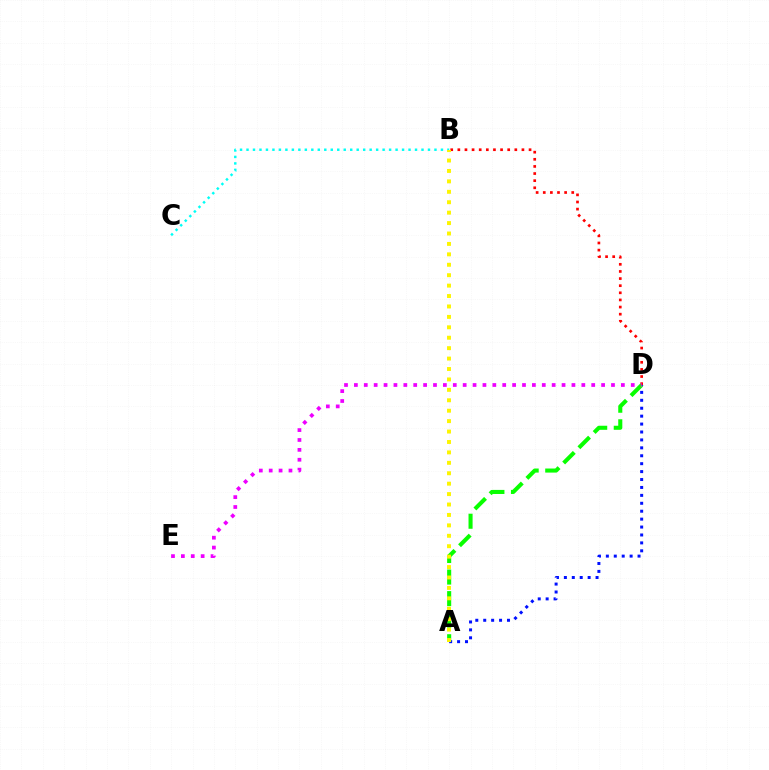{('A', 'D'): [{'color': '#0010ff', 'line_style': 'dotted', 'thickness': 2.15}, {'color': '#08ff00', 'line_style': 'dashed', 'thickness': 2.93}], ('B', 'D'): [{'color': '#ff0000', 'line_style': 'dotted', 'thickness': 1.94}], ('B', 'C'): [{'color': '#00fff6', 'line_style': 'dotted', 'thickness': 1.76}], ('D', 'E'): [{'color': '#ee00ff', 'line_style': 'dotted', 'thickness': 2.69}], ('A', 'B'): [{'color': '#fcf500', 'line_style': 'dotted', 'thickness': 2.83}]}